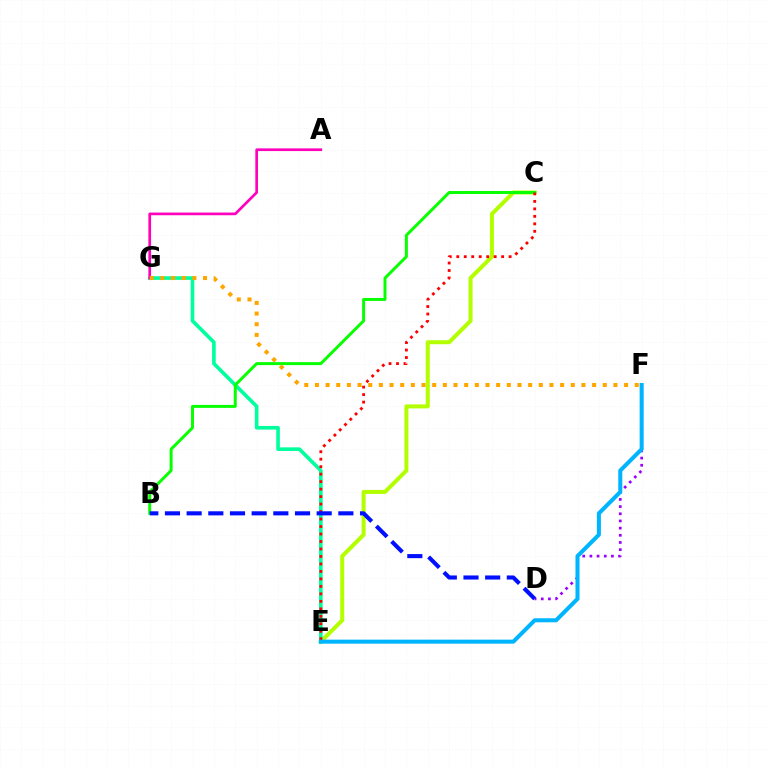{('C', 'E'): [{'color': '#b3ff00', 'line_style': 'solid', 'thickness': 2.89}, {'color': '#ff0000', 'line_style': 'dotted', 'thickness': 2.03}], ('D', 'F'): [{'color': '#9b00ff', 'line_style': 'dotted', 'thickness': 1.95}], ('E', 'G'): [{'color': '#00ff9d', 'line_style': 'solid', 'thickness': 2.61}], ('A', 'G'): [{'color': '#ff00bd', 'line_style': 'solid', 'thickness': 1.94}], ('B', 'C'): [{'color': '#08ff00', 'line_style': 'solid', 'thickness': 2.14}], ('F', 'G'): [{'color': '#ffa500', 'line_style': 'dotted', 'thickness': 2.9}], ('B', 'D'): [{'color': '#0010ff', 'line_style': 'dashed', 'thickness': 2.94}], ('E', 'F'): [{'color': '#00b5ff', 'line_style': 'solid', 'thickness': 2.91}]}